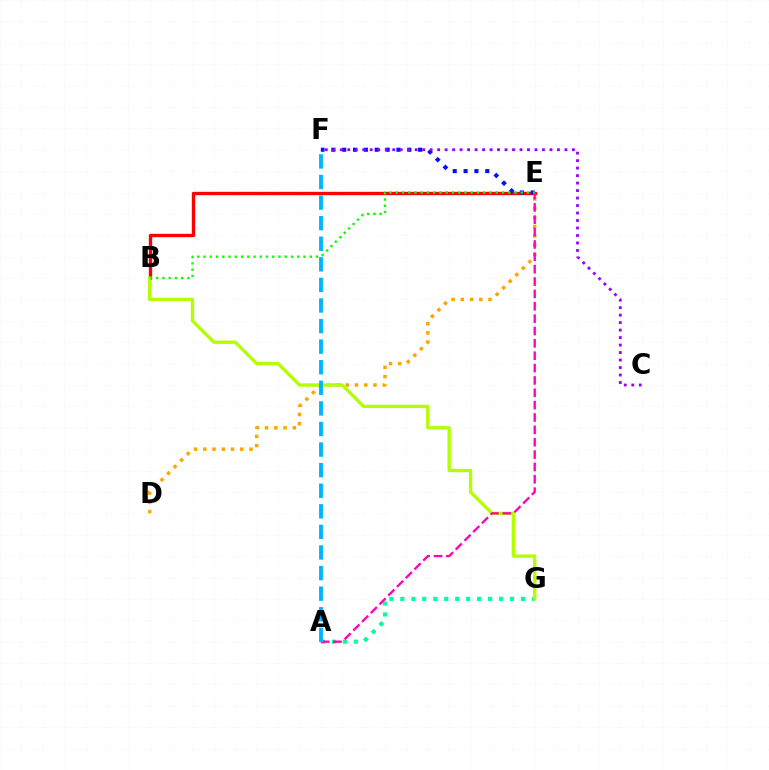{('B', 'E'): [{'color': '#ff0000', 'line_style': 'solid', 'thickness': 2.41}, {'color': '#08ff00', 'line_style': 'dotted', 'thickness': 1.7}], ('A', 'G'): [{'color': '#00ff9d', 'line_style': 'dotted', 'thickness': 2.98}], ('D', 'E'): [{'color': '#ffa500', 'line_style': 'dotted', 'thickness': 2.51}], ('E', 'F'): [{'color': '#0010ff', 'line_style': 'dotted', 'thickness': 2.95}], ('B', 'G'): [{'color': '#b3ff00', 'line_style': 'solid', 'thickness': 2.4}], ('A', 'E'): [{'color': '#ff00bd', 'line_style': 'dashed', 'thickness': 1.68}], ('A', 'F'): [{'color': '#00b5ff', 'line_style': 'dashed', 'thickness': 2.8}], ('C', 'F'): [{'color': '#9b00ff', 'line_style': 'dotted', 'thickness': 2.03}]}